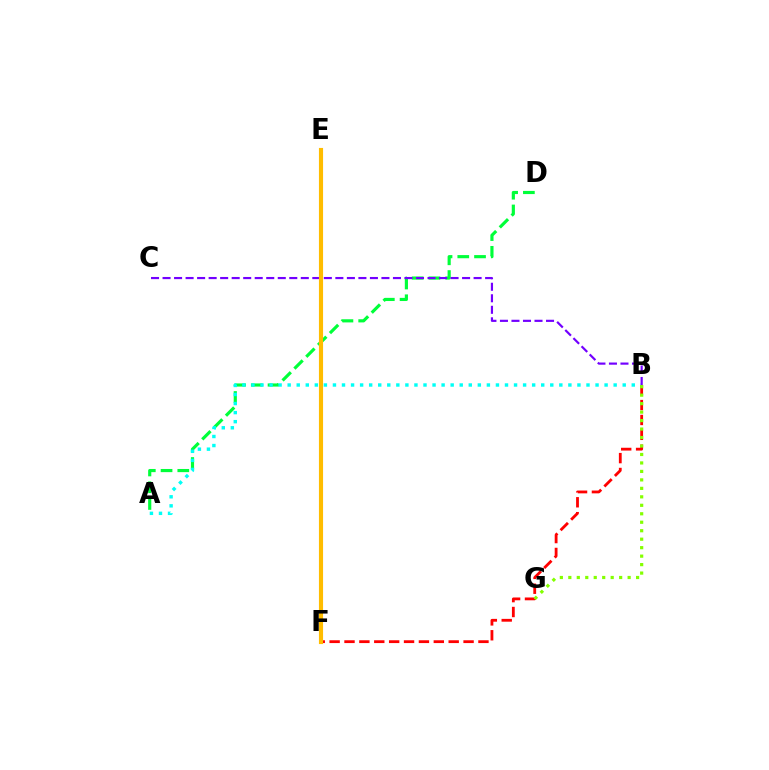{('E', 'F'): [{'color': '#004bff', 'line_style': 'dashed', 'thickness': 2.78}, {'color': '#ff00cf', 'line_style': 'dotted', 'thickness': 2.0}, {'color': '#ffbd00', 'line_style': 'solid', 'thickness': 2.97}], ('B', 'F'): [{'color': '#ff0000', 'line_style': 'dashed', 'thickness': 2.02}], ('A', 'D'): [{'color': '#00ff39', 'line_style': 'dashed', 'thickness': 2.28}], ('A', 'B'): [{'color': '#00fff6', 'line_style': 'dotted', 'thickness': 2.46}], ('B', 'C'): [{'color': '#7200ff', 'line_style': 'dashed', 'thickness': 1.57}], ('B', 'G'): [{'color': '#84ff00', 'line_style': 'dotted', 'thickness': 2.3}]}